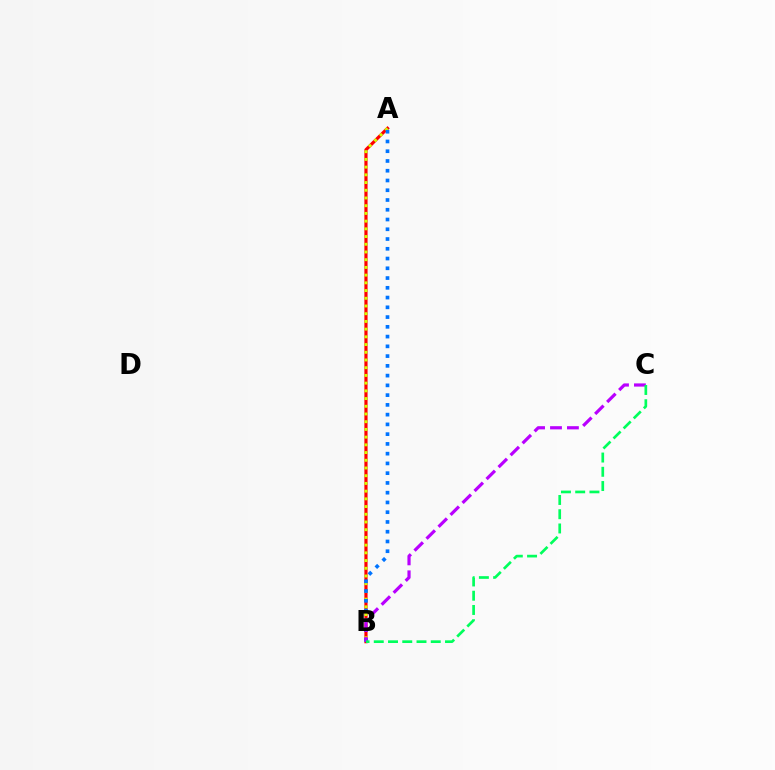{('A', 'B'): [{'color': '#ff0000', 'line_style': 'solid', 'thickness': 2.29}, {'color': '#d1ff00', 'line_style': 'dotted', 'thickness': 2.1}, {'color': '#0074ff', 'line_style': 'dotted', 'thickness': 2.65}], ('B', 'C'): [{'color': '#b900ff', 'line_style': 'dashed', 'thickness': 2.3}, {'color': '#00ff5c', 'line_style': 'dashed', 'thickness': 1.94}]}